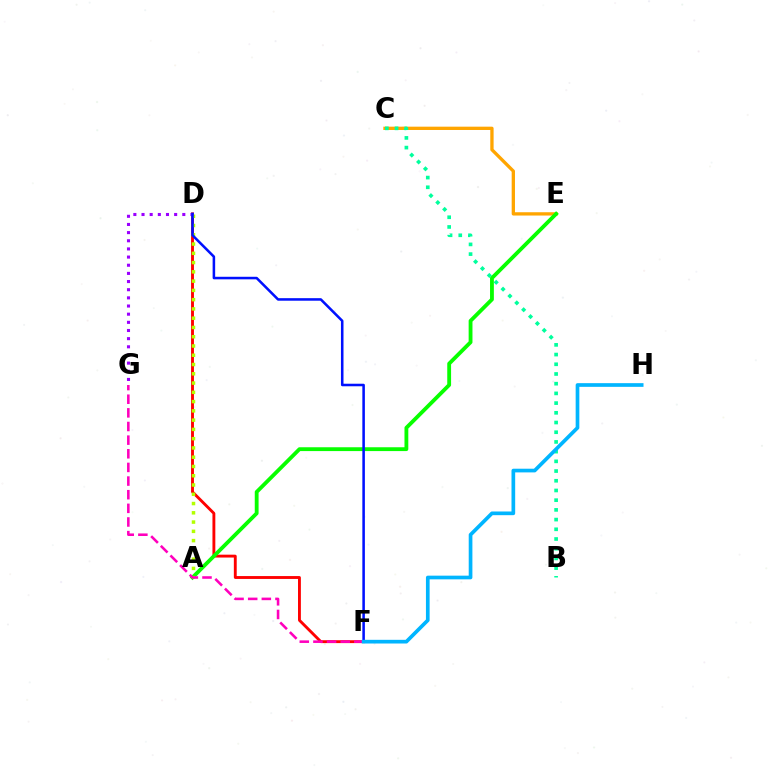{('D', 'F'): [{'color': '#ff0000', 'line_style': 'solid', 'thickness': 2.07}, {'color': '#0010ff', 'line_style': 'solid', 'thickness': 1.83}], ('C', 'E'): [{'color': '#ffa500', 'line_style': 'solid', 'thickness': 2.38}], ('A', 'E'): [{'color': '#08ff00', 'line_style': 'solid', 'thickness': 2.76}], ('A', 'D'): [{'color': '#b3ff00', 'line_style': 'dotted', 'thickness': 2.52}], ('D', 'G'): [{'color': '#9b00ff', 'line_style': 'dotted', 'thickness': 2.22}], ('B', 'C'): [{'color': '#00ff9d', 'line_style': 'dotted', 'thickness': 2.64}], ('F', 'G'): [{'color': '#ff00bd', 'line_style': 'dashed', 'thickness': 1.85}], ('F', 'H'): [{'color': '#00b5ff', 'line_style': 'solid', 'thickness': 2.65}]}